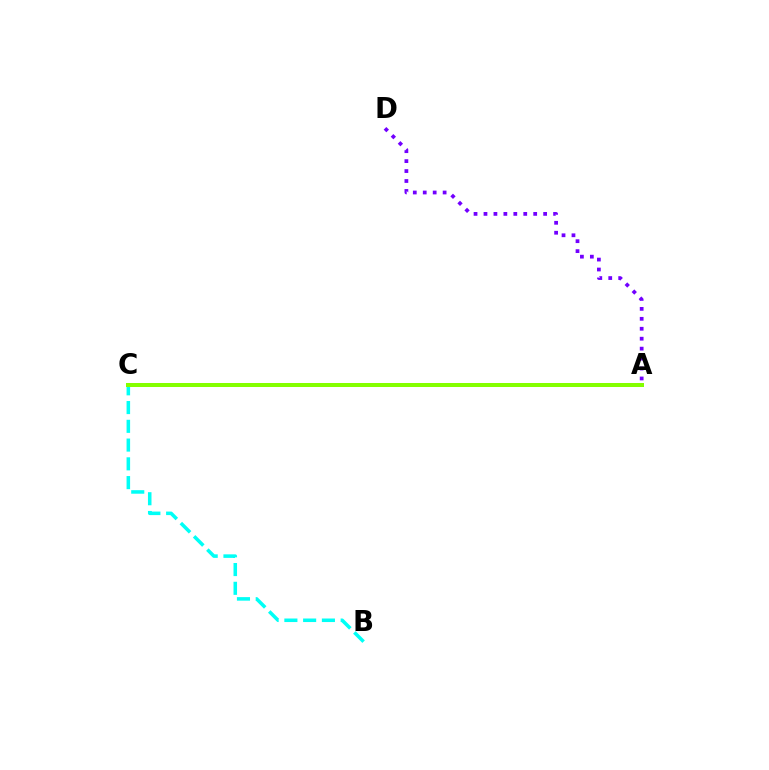{('A', 'C'): [{'color': '#ff0000', 'line_style': 'dotted', 'thickness': 2.89}, {'color': '#84ff00', 'line_style': 'solid', 'thickness': 2.88}], ('A', 'D'): [{'color': '#7200ff', 'line_style': 'dotted', 'thickness': 2.7}], ('B', 'C'): [{'color': '#00fff6', 'line_style': 'dashed', 'thickness': 2.55}]}